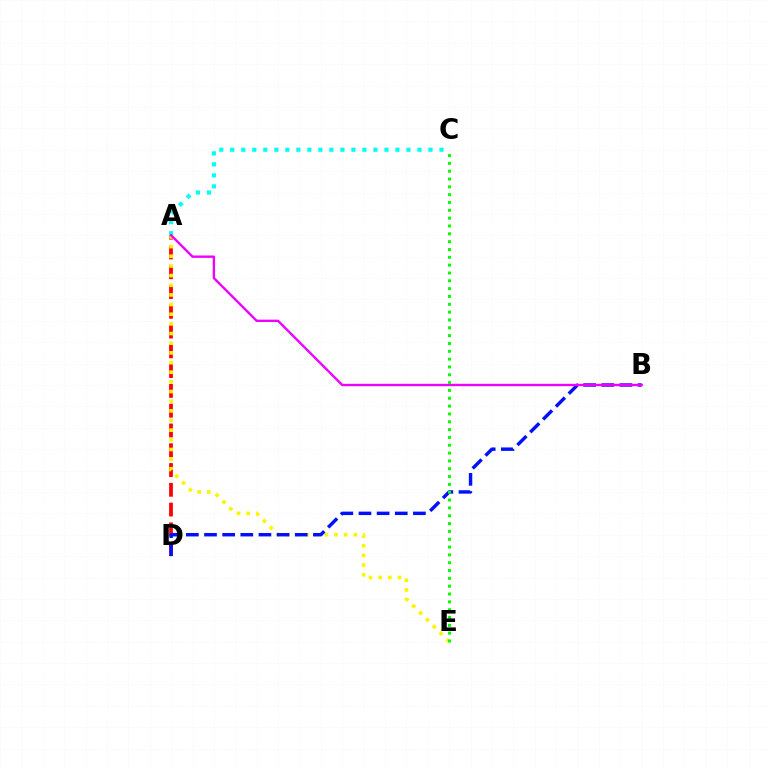{('A', 'D'): [{'color': '#ff0000', 'line_style': 'dashed', 'thickness': 2.69}], ('A', 'C'): [{'color': '#00fff6', 'line_style': 'dotted', 'thickness': 2.99}], ('A', 'E'): [{'color': '#fcf500', 'line_style': 'dotted', 'thickness': 2.62}], ('B', 'D'): [{'color': '#0010ff', 'line_style': 'dashed', 'thickness': 2.47}], ('A', 'B'): [{'color': '#ee00ff', 'line_style': 'solid', 'thickness': 1.71}], ('C', 'E'): [{'color': '#08ff00', 'line_style': 'dotted', 'thickness': 2.13}]}